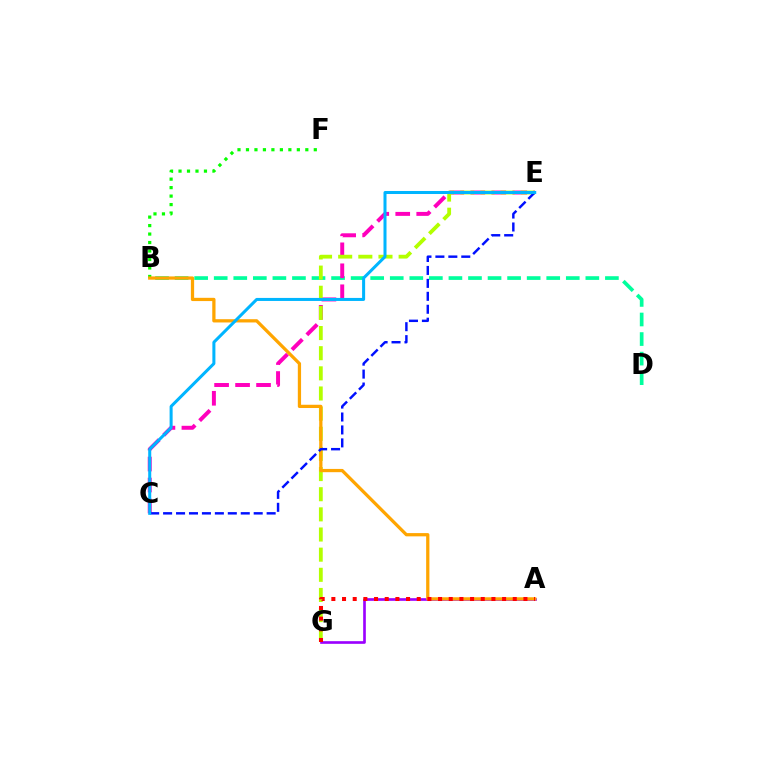{('A', 'G'): [{'color': '#9b00ff', 'line_style': 'solid', 'thickness': 1.91}, {'color': '#ff0000', 'line_style': 'dotted', 'thickness': 2.9}], ('B', 'D'): [{'color': '#00ff9d', 'line_style': 'dashed', 'thickness': 2.66}], ('C', 'E'): [{'color': '#ff00bd', 'line_style': 'dashed', 'thickness': 2.85}, {'color': '#0010ff', 'line_style': 'dashed', 'thickness': 1.76}, {'color': '#00b5ff', 'line_style': 'solid', 'thickness': 2.18}], ('B', 'F'): [{'color': '#08ff00', 'line_style': 'dotted', 'thickness': 2.3}], ('E', 'G'): [{'color': '#b3ff00', 'line_style': 'dashed', 'thickness': 2.74}], ('A', 'B'): [{'color': '#ffa500', 'line_style': 'solid', 'thickness': 2.35}]}